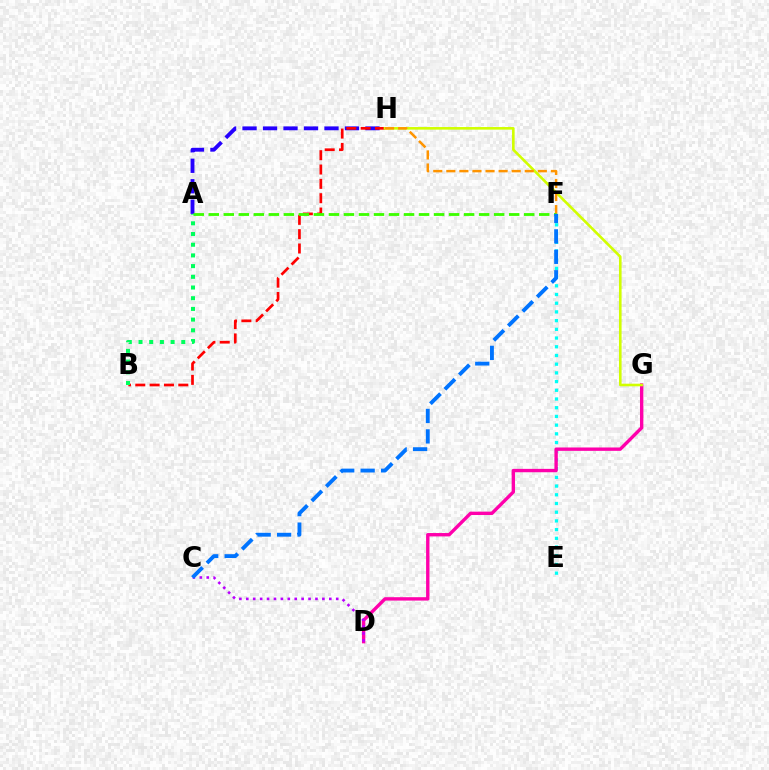{('E', 'F'): [{'color': '#00fff6', 'line_style': 'dotted', 'thickness': 2.37}], ('A', 'H'): [{'color': '#2500ff', 'line_style': 'dashed', 'thickness': 2.78}], ('B', 'H'): [{'color': '#ff0000', 'line_style': 'dashed', 'thickness': 1.95}], ('D', 'G'): [{'color': '#ff00ac', 'line_style': 'solid', 'thickness': 2.43}], ('C', 'D'): [{'color': '#b900ff', 'line_style': 'dotted', 'thickness': 1.88}], ('G', 'H'): [{'color': '#d1ff00', 'line_style': 'solid', 'thickness': 1.88}], ('F', 'H'): [{'color': '#ff9400', 'line_style': 'dashed', 'thickness': 1.78}], ('A', 'F'): [{'color': '#3dff00', 'line_style': 'dashed', 'thickness': 2.04}], ('C', 'F'): [{'color': '#0074ff', 'line_style': 'dashed', 'thickness': 2.78}], ('A', 'B'): [{'color': '#00ff5c', 'line_style': 'dotted', 'thickness': 2.91}]}